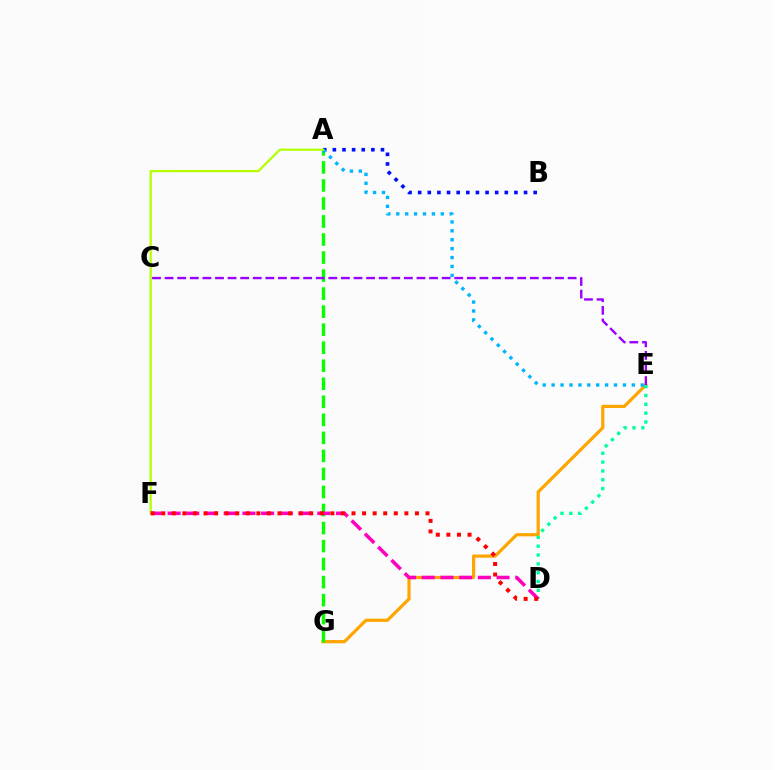{('E', 'G'): [{'color': '#ffa500', 'line_style': 'solid', 'thickness': 2.32}], ('A', 'B'): [{'color': '#0010ff', 'line_style': 'dotted', 'thickness': 2.62}], ('A', 'G'): [{'color': '#08ff00', 'line_style': 'dashed', 'thickness': 2.45}], ('D', 'E'): [{'color': '#00ff9d', 'line_style': 'dotted', 'thickness': 2.4}], ('A', 'E'): [{'color': '#00b5ff', 'line_style': 'dotted', 'thickness': 2.42}], ('A', 'F'): [{'color': '#b3ff00', 'line_style': 'solid', 'thickness': 1.6}], ('D', 'F'): [{'color': '#ff00bd', 'line_style': 'dashed', 'thickness': 2.54}, {'color': '#ff0000', 'line_style': 'dotted', 'thickness': 2.87}], ('C', 'E'): [{'color': '#9b00ff', 'line_style': 'dashed', 'thickness': 1.71}]}